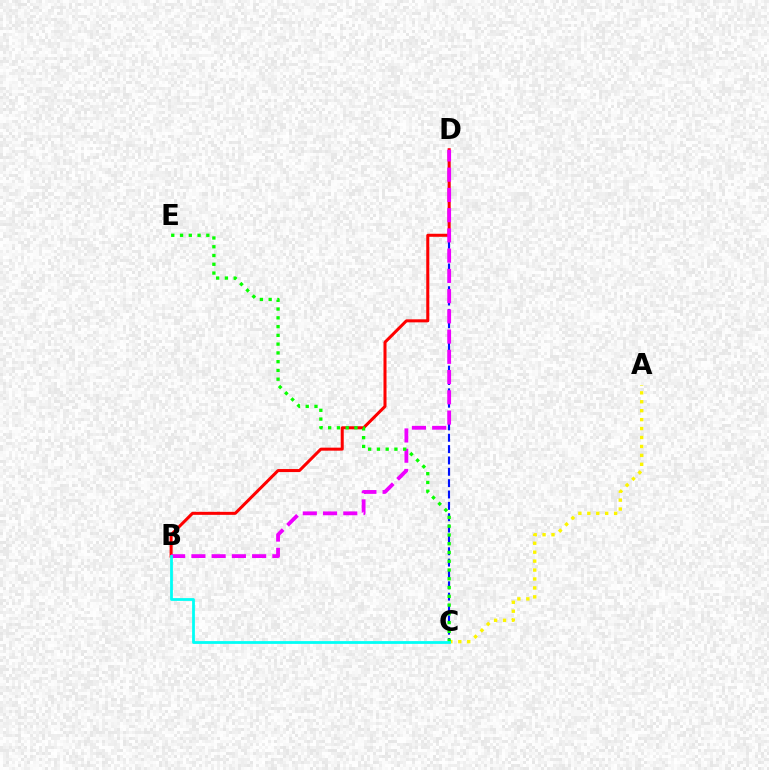{('C', 'D'): [{'color': '#0010ff', 'line_style': 'dashed', 'thickness': 1.54}], ('A', 'C'): [{'color': '#fcf500', 'line_style': 'dotted', 'thickness': 2.43}], ('B', 'D'): [{'color': '#ff0000', 'line_style': 'solid', 'thickness': 2.18}, {'color': '#ee00ff', 'line_style': 'dashed', 'thickness': 2.75}], ('C', 'E'): [{'color': '#08ff00', 'line_style': 'dotted', 'thickness': 2.38}], ('B', 'C'): [{'color': '#00fff6', 'line_style': 'solid', 'thickness': 2.0}]}